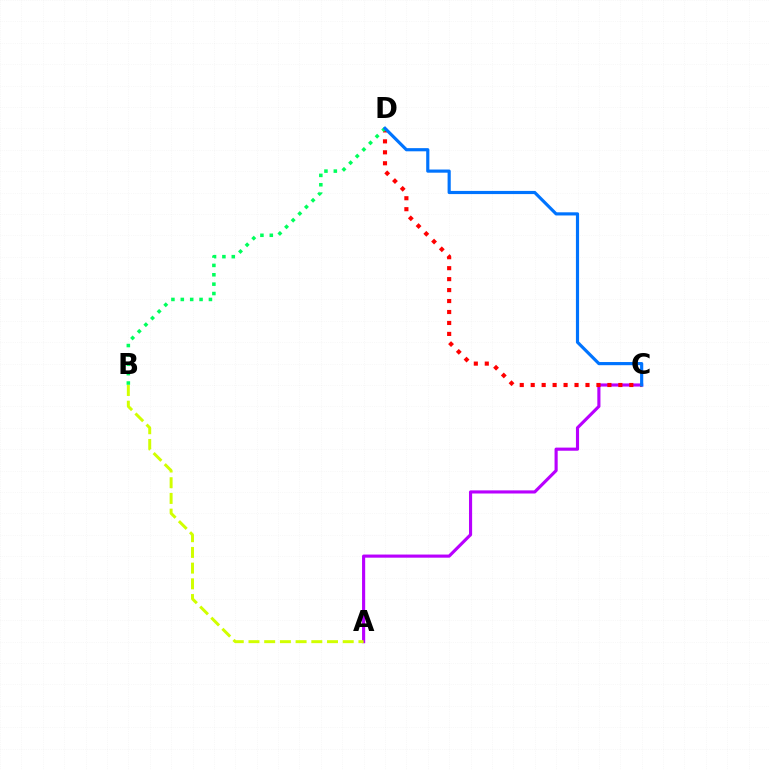{('A', 'C'): [{'color': '#b900ff', 'line_style': 'solid', 'thickness': 2.25}], ('C', 'D'): [{'color': '#ff0000', 'line_style': 'dotted', 'thickness': 2.98}, {'color': '#0074ff', 'line_style': 'solid', 'thickness': 2.28}], ('B', 'D'): [{'color': '#00ff5c', 'line_style': 'dotted', 'thickness': 2.55}], ('A', 'B'): [{'color': '#d1ff00', 'line_style': 'dashed', 'thickness': 2.13}]}